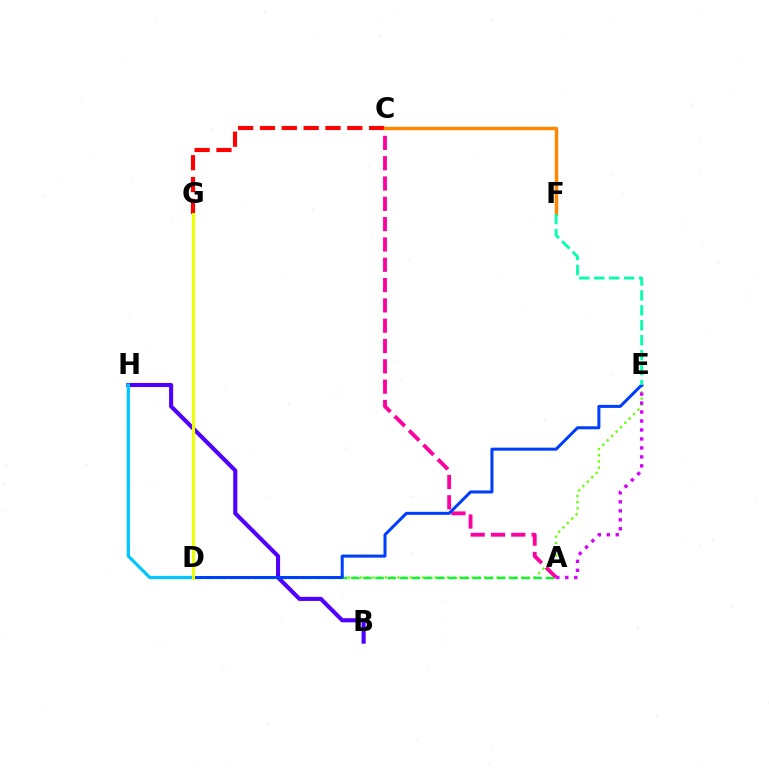{('A', 'C'): [{'color': '#ff00a0', 'line_style': 'dashed', 'thickness': 2.76}], ('D', 'E'): [{'color': '#66ff00', 'line_style': 'dotted', 'thickness': 1.68}, {'color': '#003fff', 'line_style': 'solid', 'thickness': 2.18}], ('B', 'H'): [{'color': '#4f00ff', 'line_style': 'solid', 'thickness': 2.95}], ('A', 'D'): [{'color': '#00ff27', 'line_style': 'dashed', 'thickness': 1.65}], ('C', 'G'): [{'color': '#ff0000', 'line_style': 'dashed', 'thickness': 2.97}], ('A', 'E'): [{'color': '#d600ff', 'line_style': 'dotted', 'thickness': 2.44}], ('C', 'F'): [{'color': '#ff8800', 'line_style': 'solid', 'thickness': 2.47}], ('D', 'H'): [{'color': '#00c7ff', 'line_style': 'solid', 'thickness': 2.31}], ('E', 'F'): [{'color': '#00ffaf', 'line_style': 'dashed', 'thickness': 2.03}], ('D', 'G'): [{'color': '#eeff00', 'line_style': 'solid', 'thickness': 2.23}]}